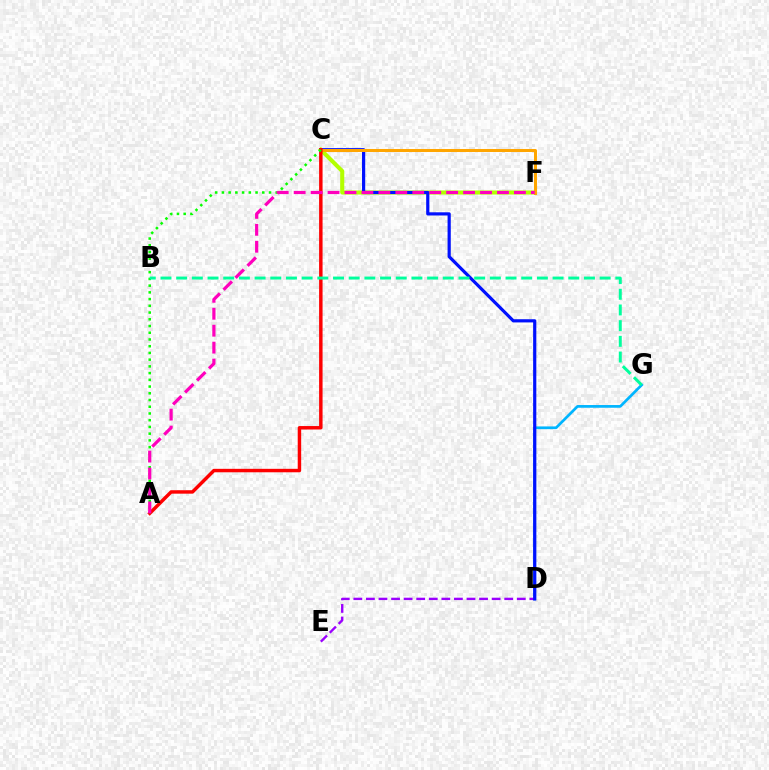{('D', 'G'): [{'color': '#00b5ff', 'line_style': 'solid', 'thickness': 1.96}], ('C', 'F'): [{'color': '#b3ff00', 'line_style': 'solid', 'thickness': 2.94}, {'color': '#ffa500', 'line_style': 'solid', 'thickness': 2.17}], ('D', 'E'): [{'color': '#9b00ff', 'line_style': 'dashed', 'thickness': 1.71}], ('C', 'D'): [{'color': '#0010ff', 'line_style': 'solid', 'thickness': 2.29}], ('A', 'C'): [{'color': '#ff0000', 'line_style': 'solid', 'thickness': 2.49}, {'color': '#08ff00', 'line_style': 'dotted', 'thickness': 1.83}], ('A', 'F'): [{'color': '#ff00bd', 'line_style': 'dashed', 'thickness': 2.3}], ('B', 'G'): [{'color': '#00ff9d', 'line_style': 'dashed', 'thickness': 2.13}]}